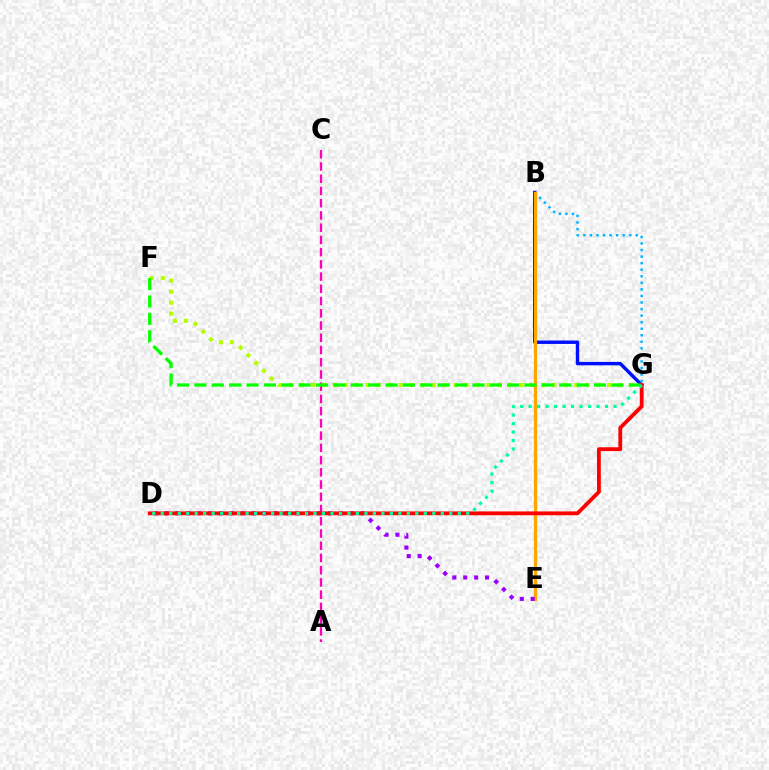{('B', 'G'): [{'color': '#0010ff', 'line_style': 'solid', 'thickness': 2.46}, {'color': '#00b5ff', 'line_style': 'dotted', 'thickness': 1.78}], ('A', 'C'): [{'color': '#ff00bd', 'line_style': 'dashed', 'thickness': 1.66}], ('F', 'G'): [{'color': '#b3ff00', 'line_style': 'dotted', 'thickness': 2.98}, {'color': '#08ff00', 'line_style': 'dashed', 'thickness': 2.36}], ('B', 'E'): [{'color': '#ffa500', 'line_style': 'solid', 'thickness': 2.36}], ('D', 'E'): [{'color': '#9b00ff', 'line_style': 'dotted', 'thickness': 2.96}], ('D', 'G'): [{'color': '#ff0000', 'line_style': 'solid', 'thickness': 2.75}, {'color': '#00ff9d', 'line_style': 'dotted', 'thickness': 2.31}]}